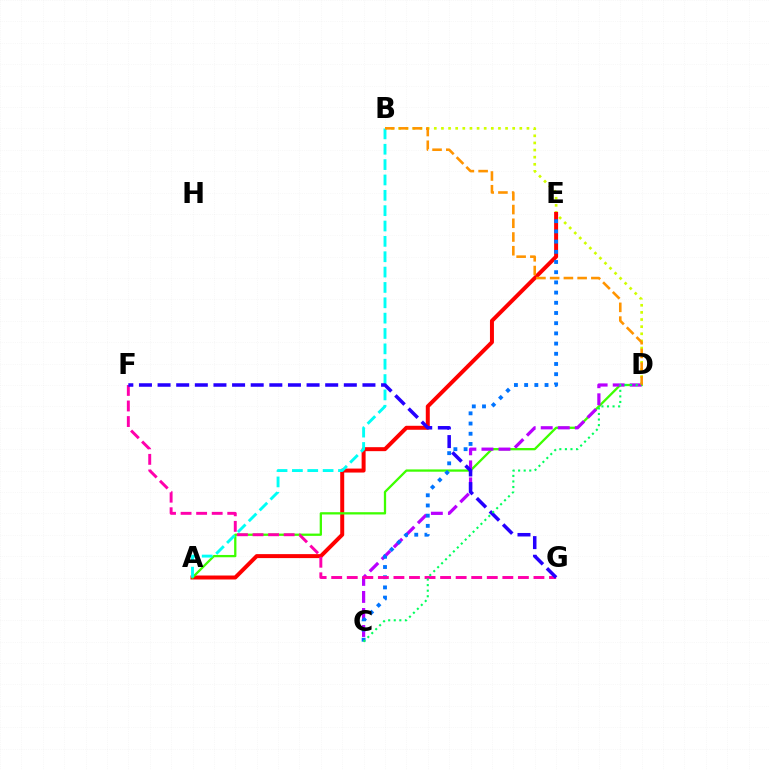{('B', 'D'): [{'color': '#d1ff00', 'line_style': 'dotted', 'thickness': 1.94}, {'color': '#ff9400', 'line_style': 'dashed', 'thickness': 1.87}], ('A', 'E'): [{'color': '#ff0000', 'line_style': 'solid', 'thickness': 2.87}], ('A', 'D'): [{'color': '#3dff00', 'line_style': 'solid', 'thickness': 1.65}], ('C', 'D'): [{'color': '#b900ff', 'line_style': 'dashed', 'thickness': 2.31}, {'color': '#00ff5c', 'line_style': 'dotted', 'thickness': 1.51}], ('C', 'E'): [{'color': '#0074ff', 'line_style': 'dotted', 'thickness': 2.77}], ('A', 'B'): [{'color': '#00fff6', 'line_style': 'dashed', 'thickness': 2.09}], ('F', 'G'): [{'color': '#ff00ac', 'line_style': 'dashed', 'thickness': 2.11}, {'color': '#2500ff', 'line_style': 'dashed', 'thickness': 2.53}]}